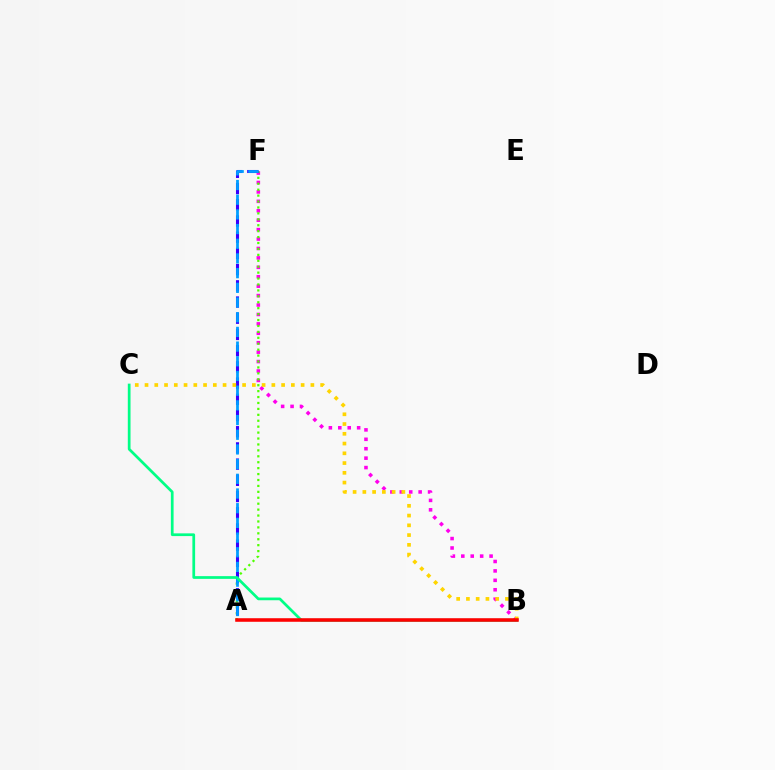{('B', 'F'): [{'color': '#ff00ed', 'line_style': 'dotted', 'thickness': 2.56}], ('A', 'F'): [{'color': '#4fff00', 'line_style': 'dotted', 'thickness': 1.61}, {'color': '#3700ff', 'line_style': 'dashed', 'thickness': 2.2}, {'color': '#009eff', 'line_style': 'dashed', 'thickness': 2.0}], ('B', 'C'): [{'color': '#ffd500', 'line_style': 'dotted', 'thickness': 2.65}, {'color': '#00ff86', 'line_style': 'solid', 'thickness': 1.96}], ('A', 'B'): [{'color': '#ff0000', 'line_style': 'solid', 'thickness': 2.56}]}